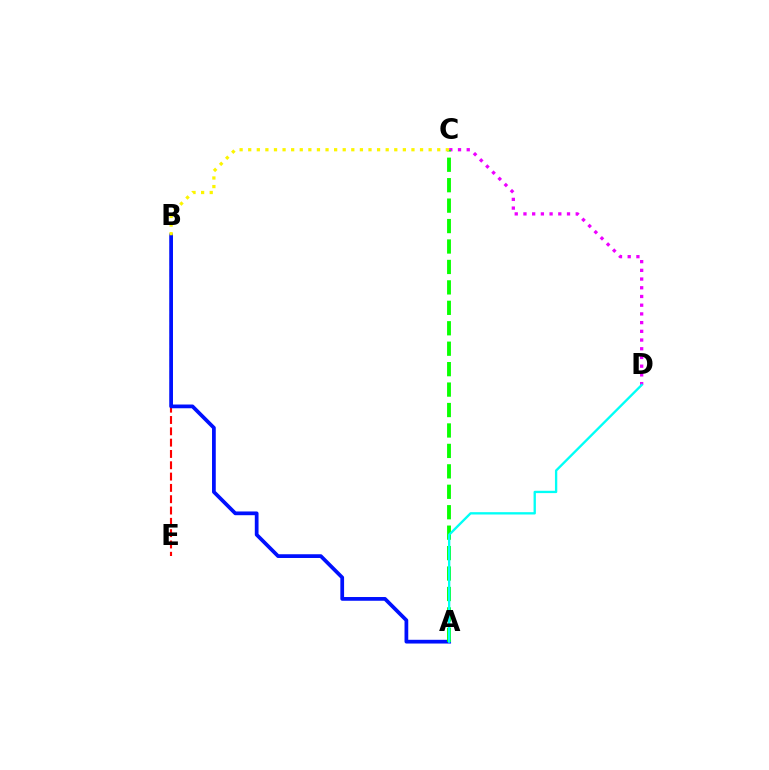{('B', 'E'): [{'color': '#ff0000', 'line_style': 'dashed', 'thickness': 1.54}], ('A', 'B'): [{'color': '#0010ff', 'line_style': 'solid', 'thickness': 2.69}], ('C', 'D'): [{'color': '#ee00ff', 'line_style': 'dotted', 'thickness': 2.37}], ('A', 'C'): [{'color': '#08ff00', 'line_style': 'dashed', 'thickness': 2.78}], ('B', 'C'): [{'color': '#fcf500', 'line_style': 'dotted', 'thickness': 2.33}], ('A', 'D'): [{'color': '#00fff6', 'line_style': 'solid', 'thickness': 1.68}]}